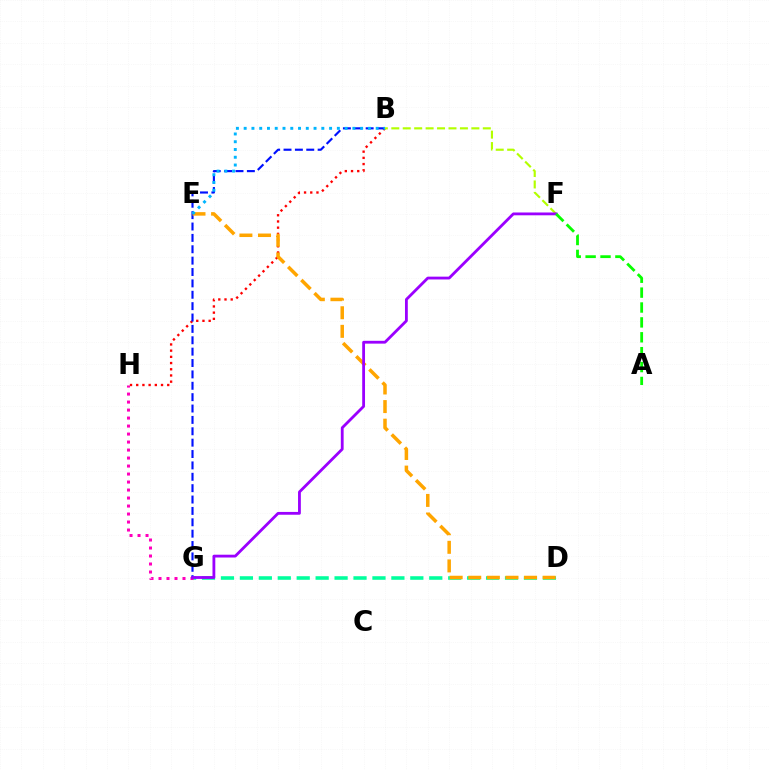{('B', 'H'): [{'color': '#ff0000', 'line_style': 'dotted', 'thickness': 1.69}], ('D', 'G'): [{'color': '#00ff9d', 'line_style': 'dashed', 'thickness': 2.57}], ('G', 'H'): [{'color': '#ff00bd', 'line_style': 'dotted', 'thickness': 2.17}], ('B', 'G'): [{'color': '#0010ff', 'line_style': 'dashed', 'thickness': 1.55}], ('D', 'E'): [{'color': '#ffa500', 'line_style': 'dashed', 'thickness': 2.53}], ('B', 'E'): [{'color': '#00b5ff', 'line_style': 'dotted', 'thickness': 2.11}], ('B', 'F'): [{'color': '#b3ff00', 'line_style': 'dashed', 'thickness': 1.55}], ('F', 'G'): [{'color': '#9b00ff', 'line_style': 'solid', 'thickness': 2.02}], ('A', 'F'): [{'color': '#08ff00', 'line_style': 'dashed', 'thickness': 2.02}]}